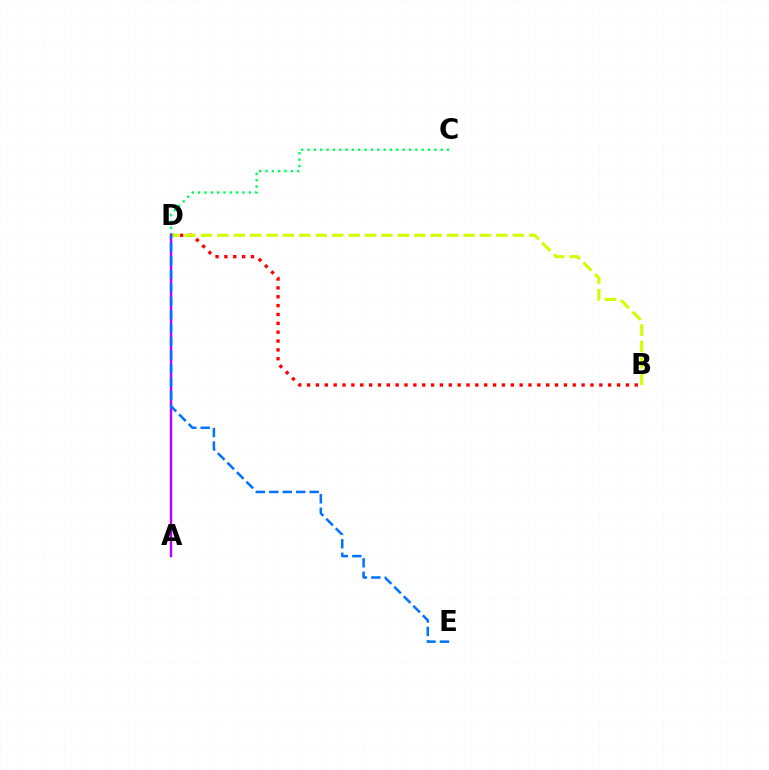{('B', 'D'): [{'color': '#ff0000', 'line_style': 'dotted', 'thickness': 2.41}, {'color': '#d1ff00', 'line_style': 'dashed', 'thickness': 2.23}], ('C', 'D'): [{'color': '#00ff5c', 'line_style': 'dotted', 'thickness': 1.72}], ('A', 'D'): [{'color': '#b900ff', 'line_style': 'solid', 'thickness': 1.75}], ('D', 'E'): [{'color': '#0074ff', 'line_style': 'dashed', 'thickness': 1.83}]}